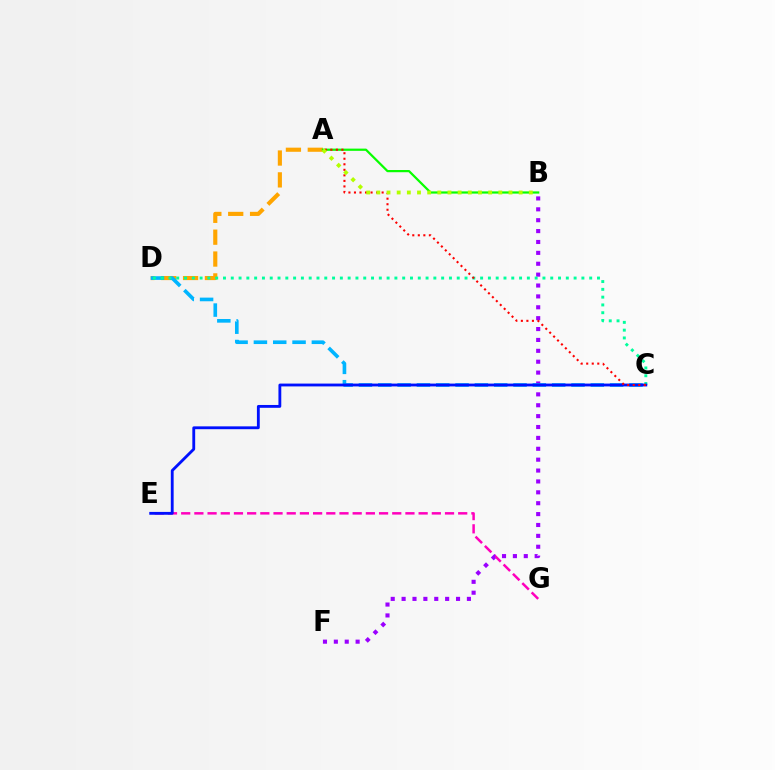{('E', 'G'): [{'color': '#ff00bd', 'line_style': 'dashed', 'thickness': 1.79}], ('B', 'F'): [{'color': '#9b00ff', 'line_style': 'dotted', 'thickness': 2.96}], ('A', 'D'): [{'color': '#ffa500', 'line_style': 'dashed', 'thickness': 2.97}], ('C', 'D'): [{'color': '#00b5ff', 'line_style': 'dashed', 'thickness': 2.62}, {'color': '#00ff9d', 'line_style': 'dotted', 'thickness': 2.12}], ('C', 'E'): [{'color': '#0010ff', 'line_style': 'solid', 'thickness': 2.04}], ('A', 'B'): [{'color': '#08ff00', 'line_style': 'solid', 'thickness': 1.6}, {'color': '#b3ff00', 'line_style': 'dotted', 'thickness': 2.76}], ('A', 'C'): [{'color': '#ff0000', 'line_style': 'dotted', 'thickness': 1.5}]}